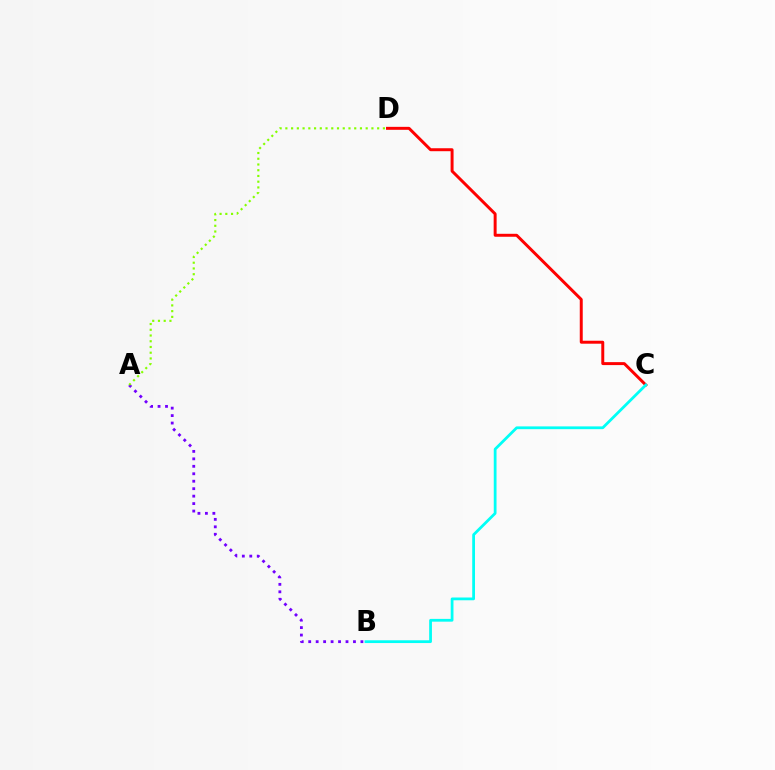{('C', 'D'): [{'color': '#ff0000', 'line_style': 'solid', 'thickness': 2.13}], ('A', 'B'): [{'color': '#7200ff', 'line_style': 'dotted', 'thickness': 2.03}], ('A', 'D'): [{'color': '#84ff00', 'line_style': 'dotted', 'thickness': 1.56}], ('B', 'C'): [{'color': '#00fff6', 'line_style': 'solid', 'thickness': 1.99}]}